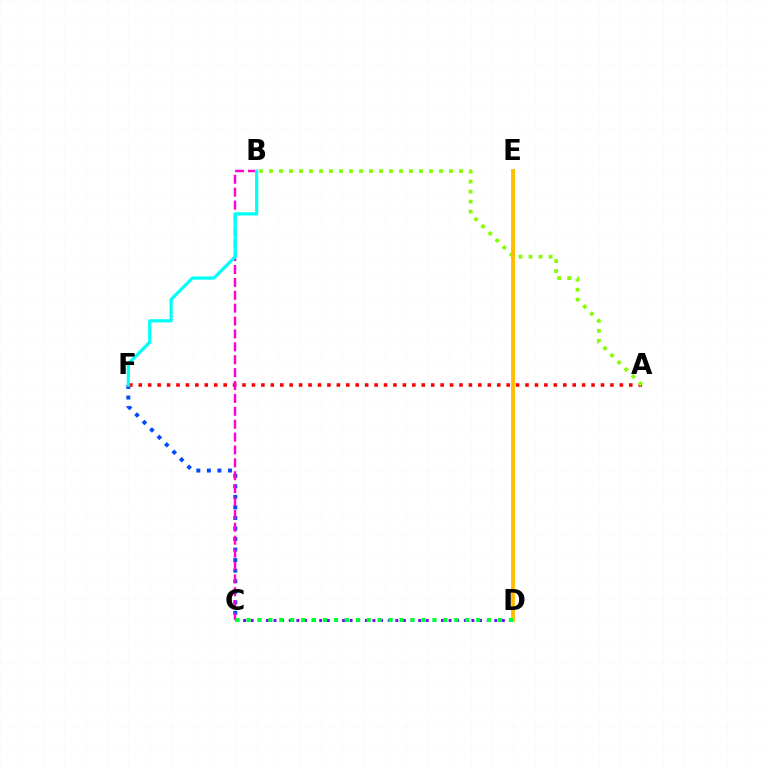{('C', 'D'): [{'color': '#7200ff', 'line_style': 'dotted', 'thickness': 2.07}, {'color': '#00ff39', 'line_style': 'dotted', 'thickness': 2.97}], ('C', 'F'): [{'color': '#004bff', 'line_style': 'dotted', 'thickness': 2.86}], ('A', 'F'): [{'color': '#ff0000', 'line_style': 'dotted', 'thickness': 2.56}], ('B', 'C'): [{'color': '#ff00cf', 'line_style': 'dashed', 'thickness': 1.75}], ('A', 'B'): [{'color': '#84ff00', 'line_style': 'dotted', 'thickness': 2.72}], ('B', 'F'): [{'color': '#00fff6', 'line_style': 'solid', 'thickness': 2.31}], ('D', 'E'): [{'color': '#ffbd00', 'line_style': 'solid', 'thickness': 2.77}]}